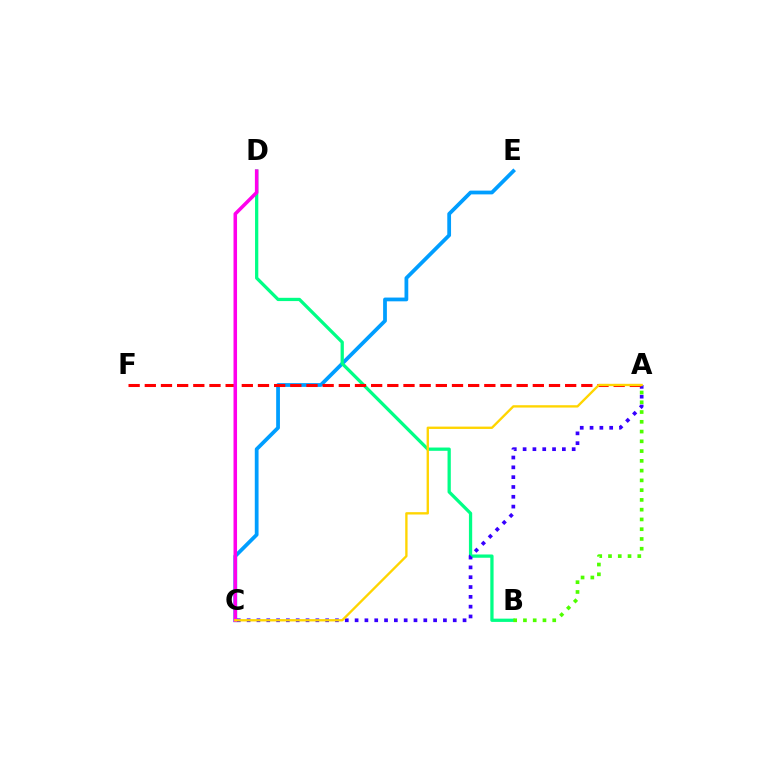{('C', 'E'): [{'color': '#009eff', 'line_style': 'solid', 'thickness': 2.71}], ('B', 'D'): [{'color': '#00ff86', 'line_style': 'solid', 'thickness': 2.35}], ('A', 'C'): [{'color': '#3700ff', 'line_style': 'dotted', 'thickness': 2.67}, {'color': '#ffd500', 'line_style': 'solid', 'thickness': 1.69}], ('A', 'F'): [{'color': '#ff0000', 'line_style': 'dashed', 'thickness': 2.2}], ('C', 'D'): [{'color': '#ff00ed', 'line_style': 'solid', 'thickness': 2.55}], ('A', 'B'): [{'color': '#4fff00', 'line_style': 'dotted', 'thickness': 2.65}]}